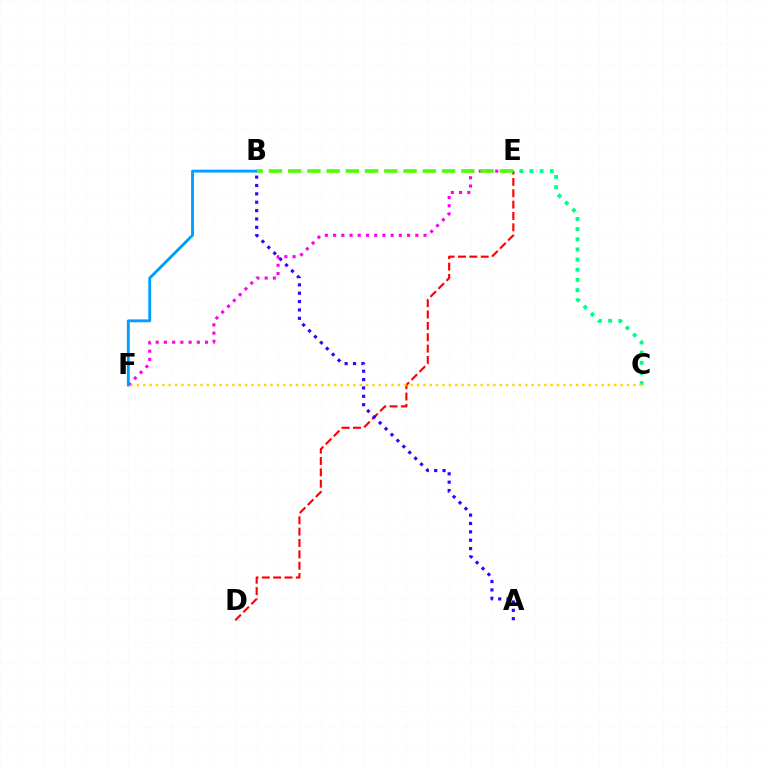{('D', 'E'): [{'color': '#ff0000', 'line_style': 'dashed', 'thickness': 1.54}], ('C', 'E'): [{'color': '#00ff86', 'line_style': 'dotted', 'thickness': 2.76}], ('C', 'F'): [{'color': '#ffd500', 'line_style': 'dotted', 'thickness': 1.73}], ('E', 'F'): [{'color': '#ff00ed', 'line_style': 'dotted', 'thickness': 2.23}], ('A', 'B'): [{'color': '#3700ff', 'line_style': 'dotted', 'thickness': 2.27}], ('B', 'F'): [{'color': '#009eff', 'line_style': 'solid', 'thickness': 2.06}], ('B', 'E'): [{'color': '#4fff00', 'line_style': 'dashed', 'thickness': 2.61}]}